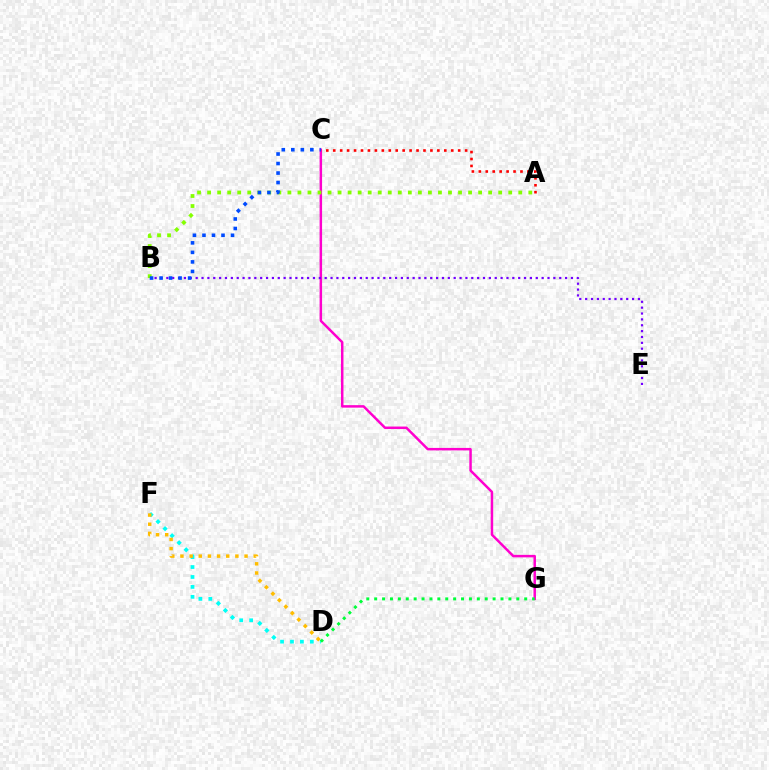{('D', 'F'): [{'color': '#00fff6', 'line_style': 'dotted', 'thickness': 2.7}, {'color': '#ffbd00', 'line_style': 'dotted', 'thickness': 2.49}], ('C', 'G'): [{'color': '#ff00cf', 'line_style': 'solid', 'thickness': 1.79}], ('A', 'C'): [{'color': '#ff0000', 'line_style': 'dotted', 'thickness': 1.89}], ('B', 'E'): [{'color': '#7200ff', 'line_style': 'dotted', 'thickness': 1.59}], ('A', 'B'): [{'color': '#84ff00', 'line_style': 'dotted', 'thickness': 2.73}], ('D', 'G'): [{'color': '#00ff39', 'line_style': 'dotted', 'thickness': 2.15}], ('B', 'C'): [{'color': '#004bff', 'line_style': 'dotted', 'thickness': 2.59}]}